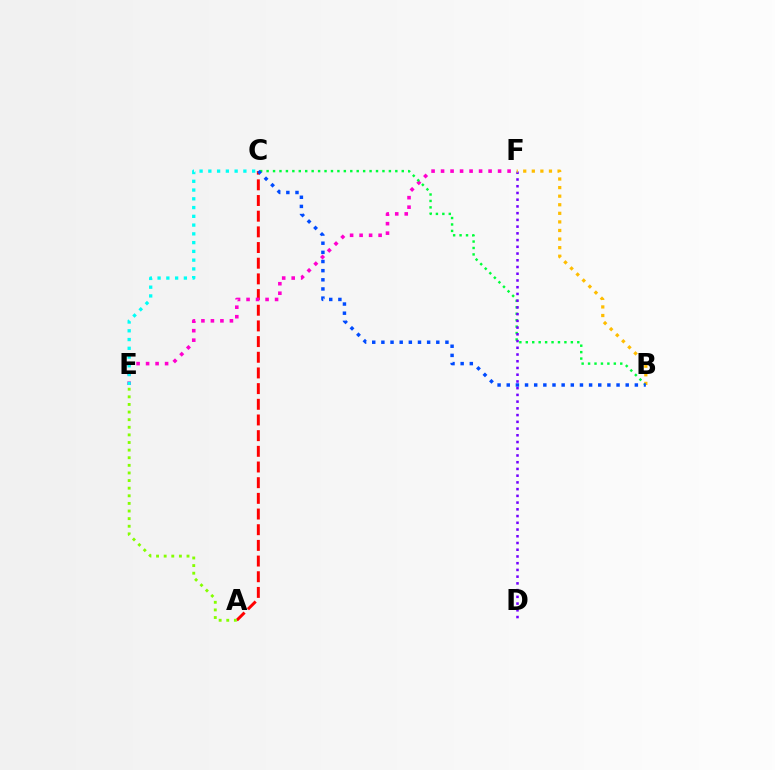{('A', 'C'): [{'color': '#ff0000', 'line_style': 'dashed', 'thickness': 2.13}], ('A', 'E'): [{'color': '#84ff00', 'line_style': 'dotted', 'thickness': 2.07}], ('E', 'F'): [{'color': '#ff00cf', 'line_style': 'dotted', 'thickness': 2.58}], ('B', 'C'): [{'color': '#00ff39', 'line_style': 'dotted', 'thickness': 1.75}, {'color': '#004bff', 'line_style': 'dotted', 'thickness': 2.49}], ('D', 'F'): [{'color': '#7200ff', 'line_style': 'dotted', 'thickness': 1.83}], ('B', 'F'): [{'color': '#ffbd00', 'line_style': 'dotted', 'thickness': 2.33}], ('C', 'E'): [{'color': '#00fff6', 'line_style': 'dotted', 'thickness': 2.38}]}